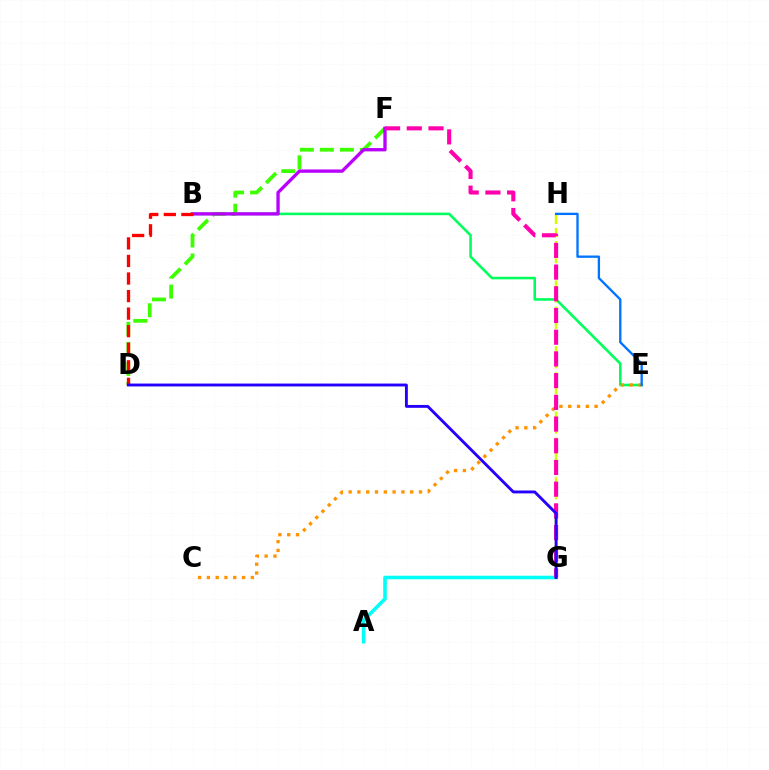{('B', 'E'): [{'color': '#00ff5c', 'line_style': 'solid', 'thickness': 1.86}], ('G', 'H'): [{'color': '#d1ff00', 'line_style': 'dashed', 'thickness': 1.78}], ('D', 'F'): [{'color': '#3dff00', 'line_style': 'dashed', 'thickness': 2.72}], ('A', 'G'): [{'color': '#00fff6', 'line_style': 'solid', 'thickness': 2.57}], ('C', 'E'): [{'color': '#ff9400', 'line_style': 'dotted', 'thickness': 2.39}], ('E', 'H'): [{'color': '#0074ff', 'line_style': 'solid', 'thickness': 1.68}], ('B', 'F'): [{'color': '#b900ff', 'line_style': 'solid', 'thickness': 2.4}], ('B', 'D'): [{'color': '#ff0000', 'line_style': 'dashed', 'thickness': 2.38}], ('F', 'G'): [{'color': '#ff00ac', 'line_style': 'dashed', 'thickness': 2.95}], ('D', 'G'): [{'color': '#2500ff', 'line_style': 'solid', 'thickness': 2.07}]}